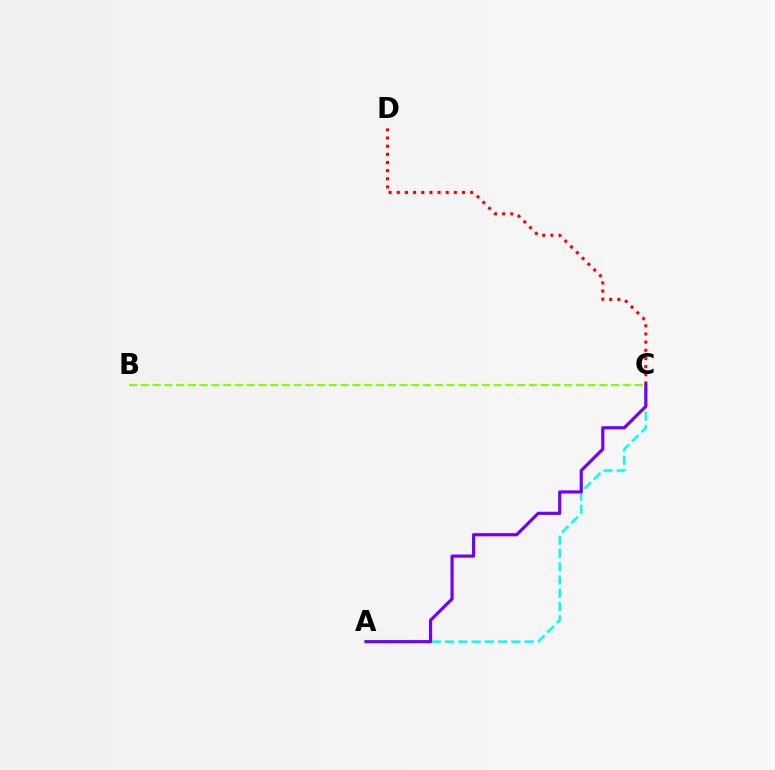{('A', 'C'): [{'color': '#00fff6', 'line_style': 'dashed', 'thickness': 1.8}, {'color': '#7200ff', 'line_style': 'solid', 'thickness': 2.29}], ('B', 'C'): [{'color': '#84ff00', 'line_style': 'dashed', 'thickness': 1.6}], ('C', 'D'): [{'color': '#ff0000', 'line_style': 'dotted', 'thickness': 2.22}]}